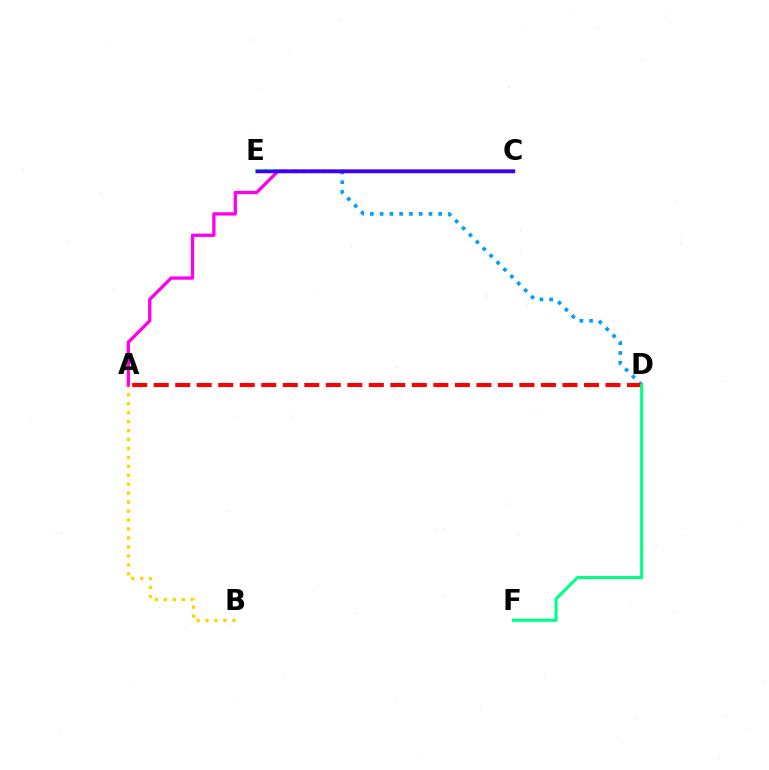{('C', 'E'): [{'color': '#4fff00', 'line_style': 'solid', 'thickness': 2.83}, {'color': '#3700ff', 'line_style': 'solid', 'thickness': 2.51}], ('A', 'B'): [{'color': '#ffd500', 'line_style': 'dotted', 'thickness': 2.43}], ('D', 'E'): [{'color': '#009eff', 'line_style': 'dotted', 'thickness': 2.65}], ('A', 'C'): [{'color': '#ff00ed', 'line_style': 'solid', 'thickness': 2.38}], ('A', 'D'): [{'color': '#ff0000', 'line_style': 'dashed', 'thickness': 2.92}], ('D', 'F'): [{'color': '#00ff86', 'line_style': 'solid', 'thickness': 2.23}]}